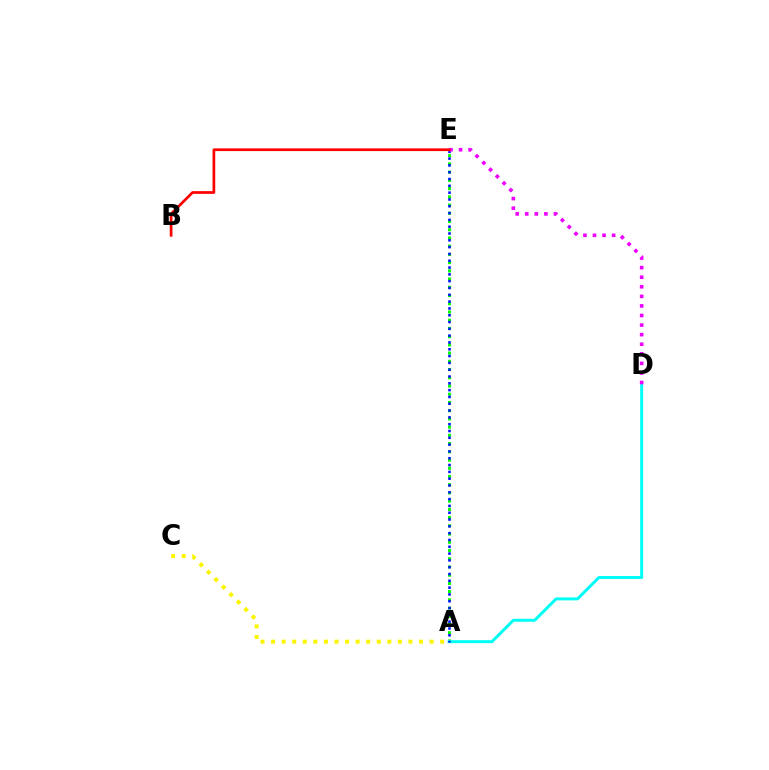{('A', 'E'): [{'color': '#08ff00', 'line_style': 'dotted', 'thickness': 2.23}, {'color': '#0010ff', 'line_style': 'dotted', 'thickness': 1.85}], ('A', 'D'): [{'color': '#00fff6', 'line_style': 'solid', 'thickness': 2.14}], ('D', 'E'): [{'color': '#ee00ff', 'line_style': 'dotted', 'thickness': 2.6}], ('B', 'E'): [{'color': '#ff0000', 'line_style': 'solid', 'thickness': 1.95}], ('A', 'C'): [{'color': '#fcf500', 'line_style': 'dotted', 'thickness': 2.87}]}